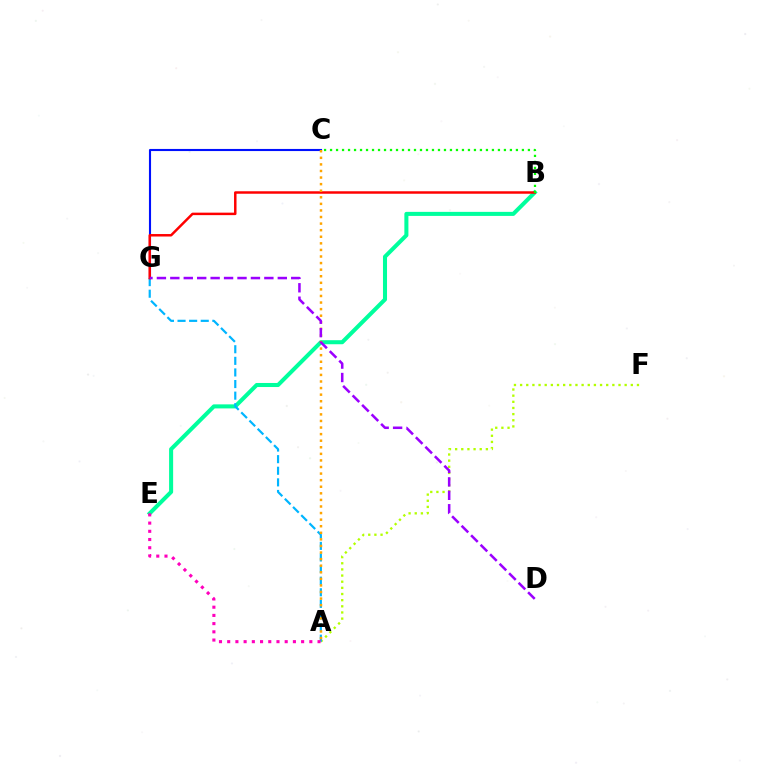{('B', 'E'): [{'color': '#00ff9d', 'line_style': 'solid', 'thickness': 2.91}], ('A', 'F'): [{'color': '#b3ff00', 'line_style': 'dotted', 'thickness': 1.67}], ('A', 'G'): [{'color': '#00b5ff', 'line_style': 'dashed', 'thickness': 1.58}], ('C', 'G'): [{'color': '#0010ff', 'line_style': 'solid', 'thickness': 1.52}], ('B', 'G'): [{'color': '#ff0000', 'line_style': 'solid', 'thickness': 1.78}], ('A', 'C'): [{'color': '#ffa500', 'line_style': 'dotted', 'thickness': 1.79}], ('D', 'G'): [{'color': '#9b00ff', 'line_style': 'dashed', 'thickness': 1.82}], ('B', 'C'): [{'color': '#08ff00', 'line_style': 'dotted', 'thickness': 1.63}], ('A', 'E'): [{'color': '#ff00bd', 'line_style': 'dotted', 'thickness': 2.23}]}